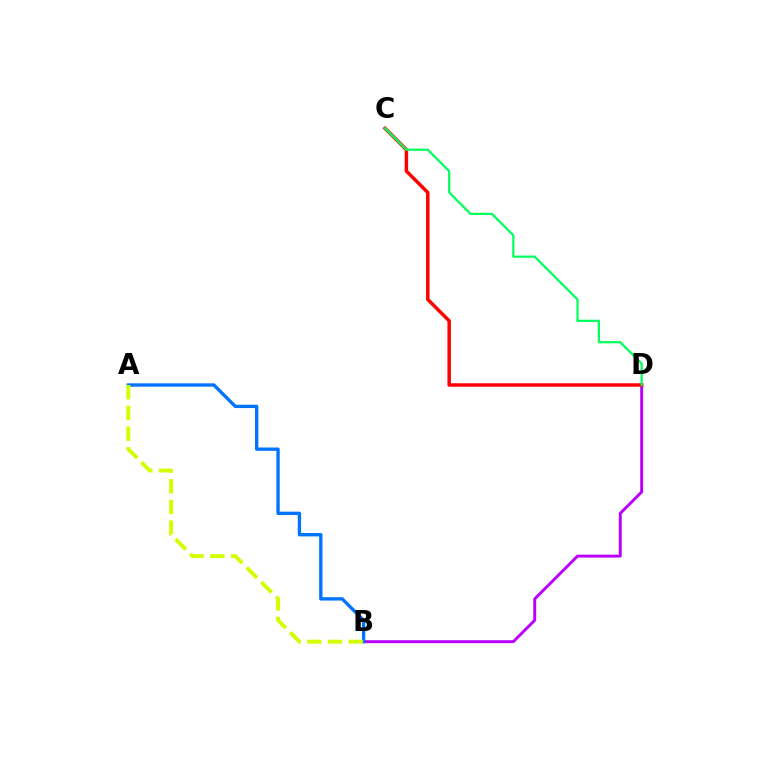{('B', 'D'): [{'color': '#b900ff', 'line_style': 'solid', 'thickness': 2.11}], ('C', 'D'): [{'color': '#ff0000', 'line_style': 'solid', 'thickness': 2.5}, {'color': '#00ff5c', 'line_style': 'solid', 'thickness': 1.6}], ('A', 'B'): [{'color': '#0074ff', 'line_style': 'solid', 'thickness': 2.4}, {'color': '#d1ff00', 'line_style': 'dashed', 'thickness': 2.81}]}